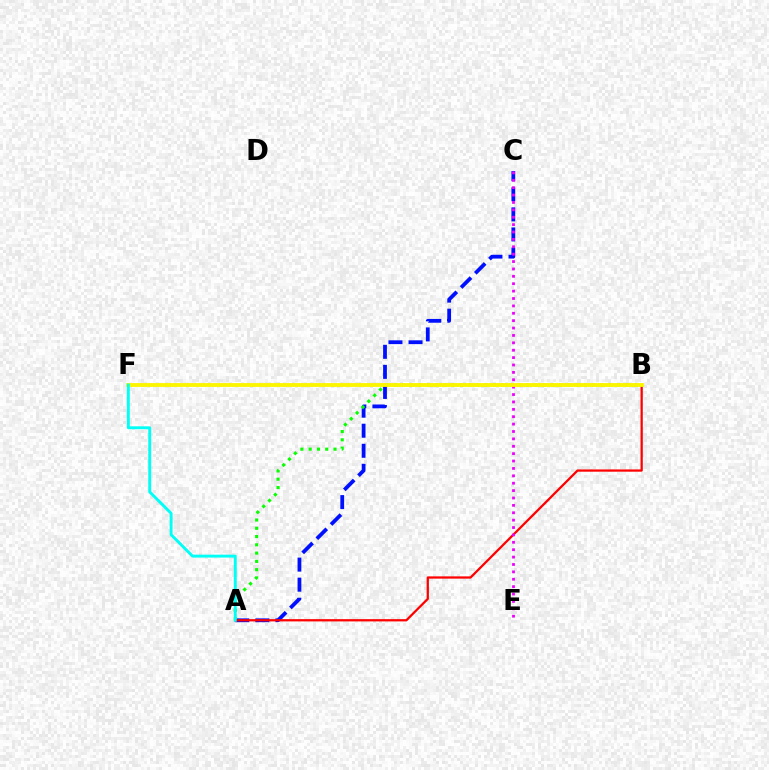{('A', 'C'): [{'color': '#0010ff', 'line_style': 'dashed', 'thickness': 2.73}], ('A', 'B'): [{'color': '#08ff00', 'line_style': 'dotted', 'thickness': 2.25}, {'color': '#ff0000', 'line_style': 'solid', 'thickness': 1.63}], ('C', 'E'): [{'color': '#ee00ff', 'line_style': 'dotted', 'thickness': 2.01}], ('B', 'F'): [{'color': '#fcf500', 'line_style': 'solid', 'thickness': 2.77}], ('A', 'F'): [{'color': '#00fff6', 'line_style': 'solid', 'thickness': 2.09}]}